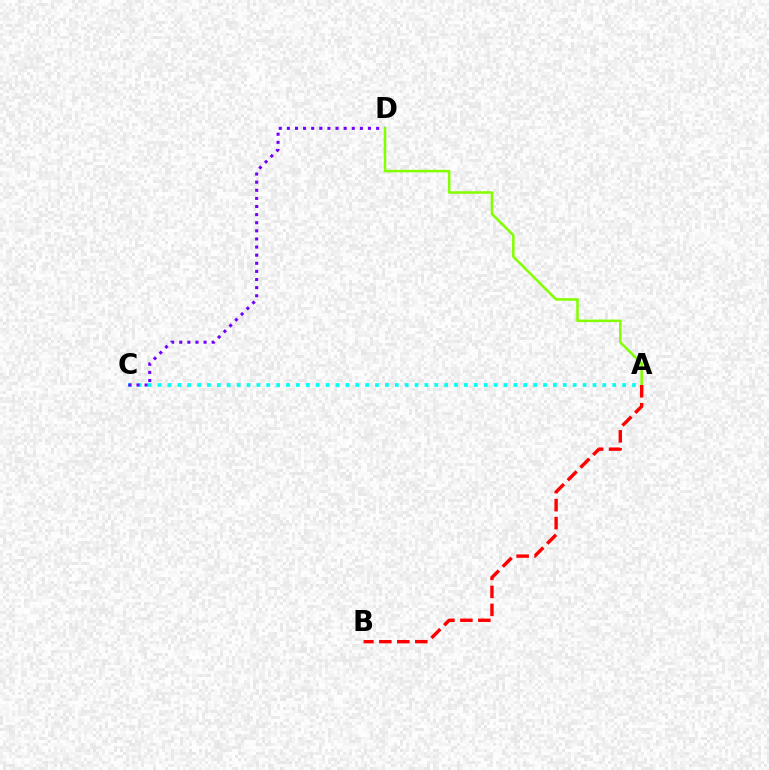{('A', 'C'): [{'color': '#00fff6', 'line_style': 'dotted', 'thickness': 2.69}], ('C', 'D'): [{'color': '#7200ff', 'line_style': 'dotted', 'thickness': 2.2}], ('A', 'D'): [{'color': '#84ff00', 'line_style': 'solid', 'thickness': 1.83}], ('A', 'B'): [{'color': '#ff0000', 'line_style': 'dashed', 'thickness': 2.44}]}